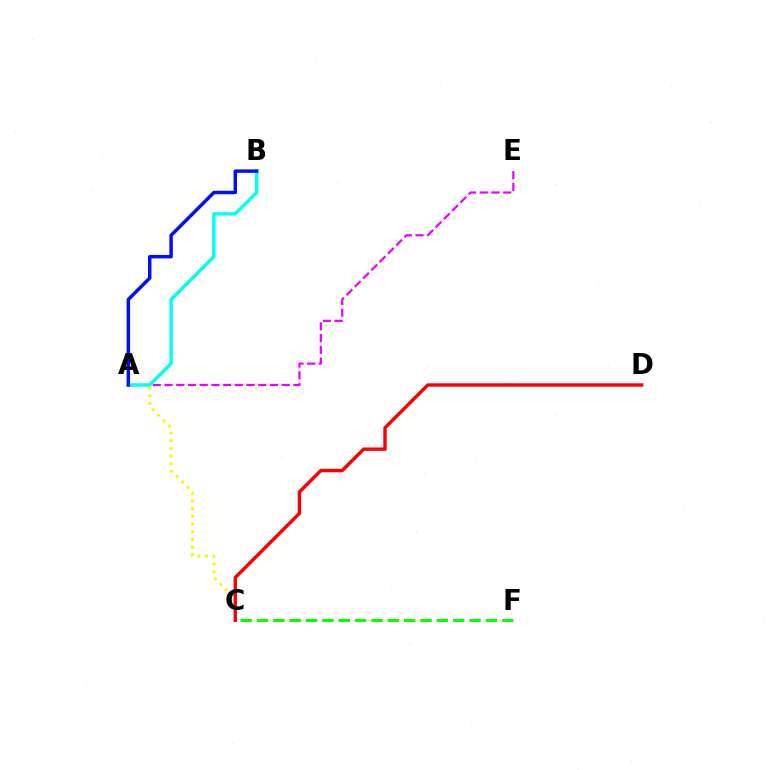{('A', 'E'): [{'color': '#ee00ff', 'line_style': 'dashed', 'thickness': 1.59}], ('A', 'C'): [{'color': '#fcf500', 'line_style': 'dotted', 'thickness': 2.09}], ('C', 'F'): [{'color': '#08ff00', 'line_style': 'dashed', 'thickness': 2.22}], ('A', 'B'): [{'color': '#00fff6', 'line_style': 'solid', 'thickness': 2.44}, {'color': '#0010ff', 'line_style': 'solid', 'thickness': 2.49}], ('C', 'D'): [{'color': '#ff0000', 'line_style': 'solid', 'thickness': 2.46}]}